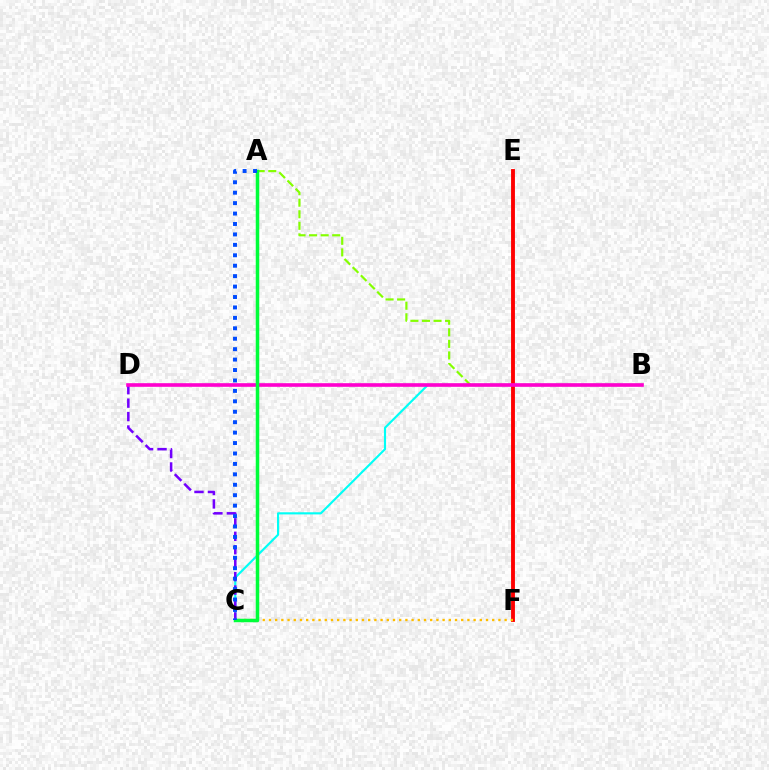{('A', 'B'): [{'color': '#84ff00', 'line_style': 'dashed', 'thickness': 1.57}], ('E', 'F'): [{'color': '#ff0000', 'line_style': 'solid', 'thickness': 2.78}], ('B', 'C'): [{'color': '#00fff6', 'line_style': 'solid', 'thickness': 1.54}], ('C', 'F'): [{'color': '#ffbd00', 'line_style': 'dotted', 'thickness': 1.69}], ('C', 'D'): [{'color': '#7200ff', 'line_style': 'dashed', 'thickness': 1.83}], ('B', 'D'): [{'color': '#ff00cf', 'line_style': 'solid', 'thickness': 2.61}], ('A', 'C'): [{'color': '#00ff39', 'line_style': 'solid', 'thickness': 2.52}, {'color': '#004bff', 'line_style': 'dotted', 'thickness': 2.83}]}